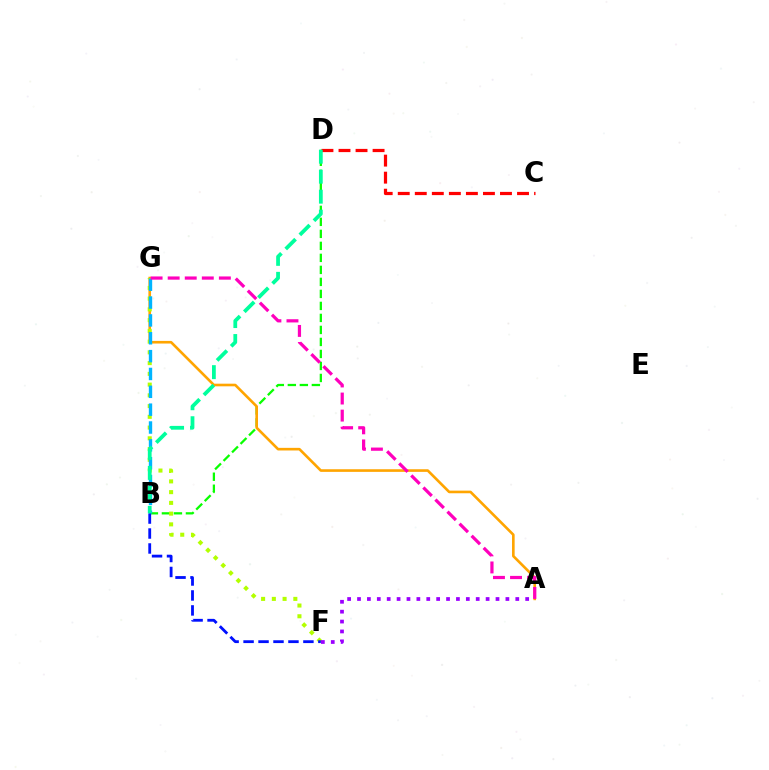{('B', 'D'): [{'color': '#08ff00', 'line_style': 'dashed', 'thickness': 1.63}, {'color': '#00ff9d', 'line_style': 'dashed', 'thickness': 2.71}], ('A', 'G'): [{'color': '#ffa500', 'line_style': 'solid', 'thickness': 1.89}, {'color': '#ff00bd', 'line_style': 'dashed', 'thickness': 2.32}], ('F', 'G'): [{'color': '#b3ff00', 'line_style': 'dotted', 'thickness': 2.92}], ('C', 'D'): [{'color': '#ff0000', 'line_style': 'dashed', 'thickness': 2.31}], ('B', 'G'): [{'color': '#00b5ff', 'line_style': 'dashed', 'thickness': 2.42}], ('B', 'F'): [{'color': '#0010ff', 'line_style': 'dashed', 'thickness': 2.03}], ('A', 'F'): [{'color': '#9b00ff', 'line_style': 'dotted', 'thickness': 2.69}]}